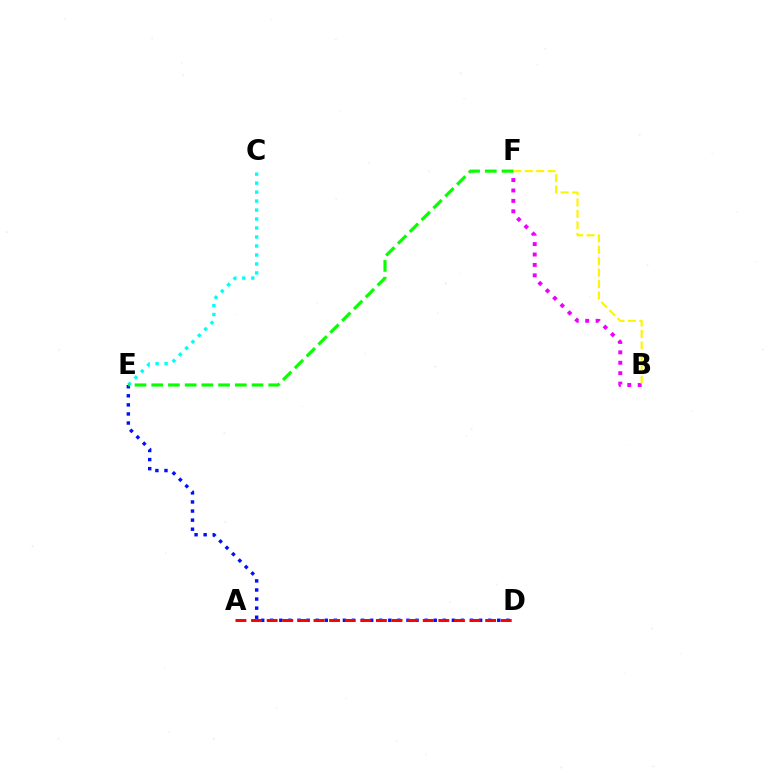{('D', 'E'): [{'color': '#0010ff', 'line_style': 'dotted', 'thickness': 2.47}], ('C', 'E'): [{'color': '#00fff6', 'line_style': 'dotted', 'thickness': 2.44}], ('A', 'D'): [{'color': '#ff0000', 'line_style': 'dashed', 'thickness': 2.12}], ('B', 'F'): [{'color': '#ee00ff', 'line_style': 'dotted', 'thickness': 2.83}, {'color': '#fcf500', 'line_style': 'dashed', 'thickness': 1.55}], ('E', 'F'): [{'color': '#08ff00', 'line_style': 'dashed', 'thickness': 2.27}]}